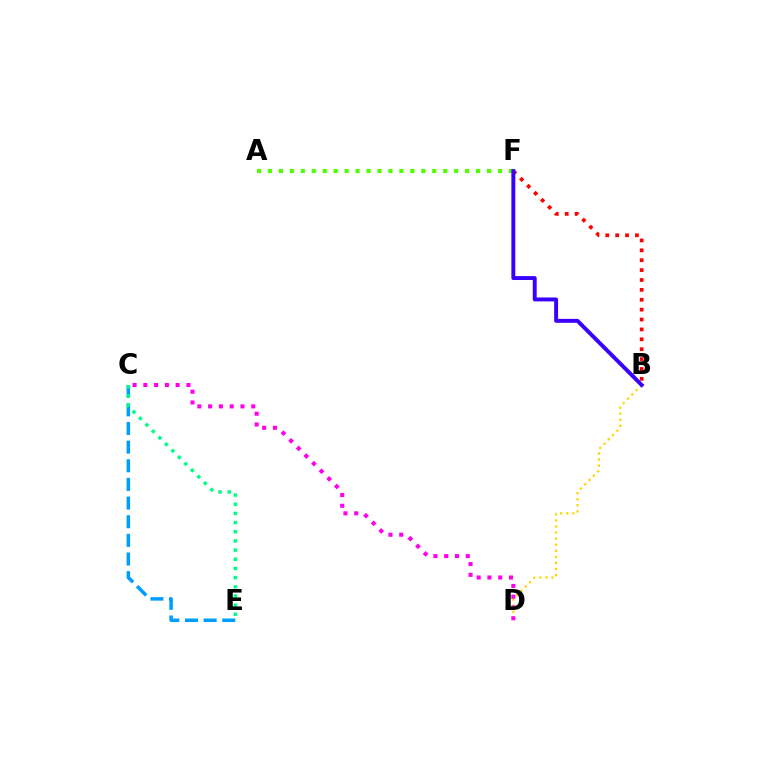{('A', 'F'): [{'color': '#4fff00', 'line_style': 'dotted', 'thickness': 2.98}], ('B', 'D'): [{'color': '#ffd500', 'line_style': 'dotted', 'thickness': 1.65}], ('C', 'D'): [{'color': '#ff00ed', 'line_style': 'dotted', 'thickness': 2.93}], ('C', 'E'): [{'color': '#009eff', 'line_style': 'dashed', 'thickness': 2.53}, {'color': '#00ff86', 'line_style': 'dotted', 'thickness': 2.49}], ('B', 'F'): [{'color': '#ff0000', 'line_style': 'dotted', 'thickness': 2.69}, {'color': '#3700ff', 'line_style': 'solid', 'thickness': 2.82}]}